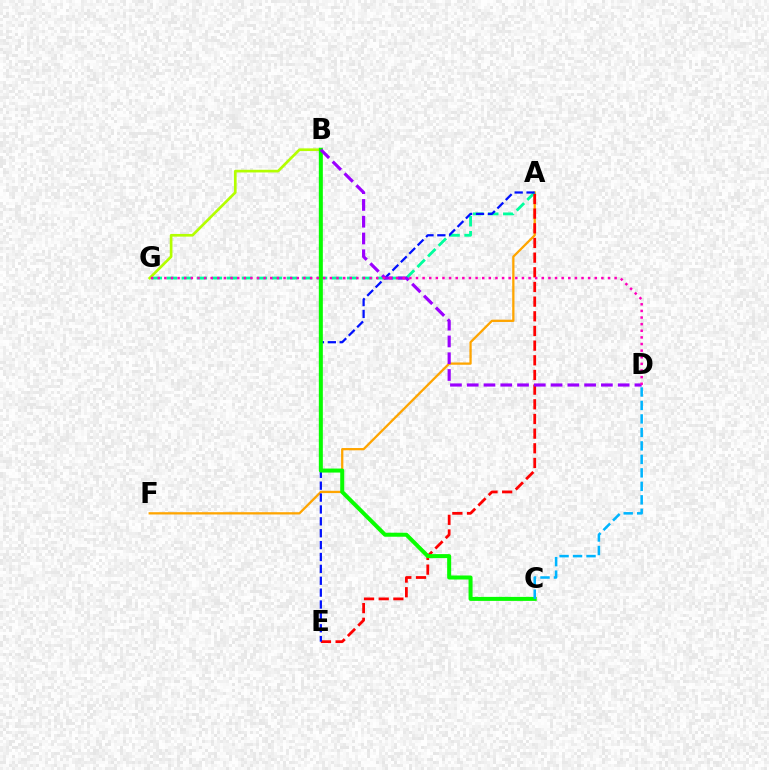{('A', 'F'): [{'color': '#ffa500', 'line_style': 'solid', 'thickness': 1.64}], ('A', 'G'): [{'color': '#00ff9d', 'line_style': 'dashed', 'thickness': 2.04}], ('B', 'G'): [{'color': '#b3ff00', 'line_style': 'solid', 'thickness': 1.93}], ('A', 'E'): [{'color': '#ff0000', 'line_style': 'dashed', 'thickness': 1.99}, {'color': '#0010ff', 'line_style': 'dashed', 'thickness': 1.61}], ('B', 'C'): [{'color': '#08ff00', 'line_style': 'solid', 'thickness': 2.89}], ('B', 'D'): [{'color': '#9b00ff', 'line_style': 'dashed', 'thickness': 2.28}], ('D', 'G'): [{'color': '#ff00bd', 'line_style': 'dotted', 'thickness': 1.8}], ('C', 'D'): [{'color': '#00b5ff', 'line_style': 'dashed', 'thickness': 1.83}]}